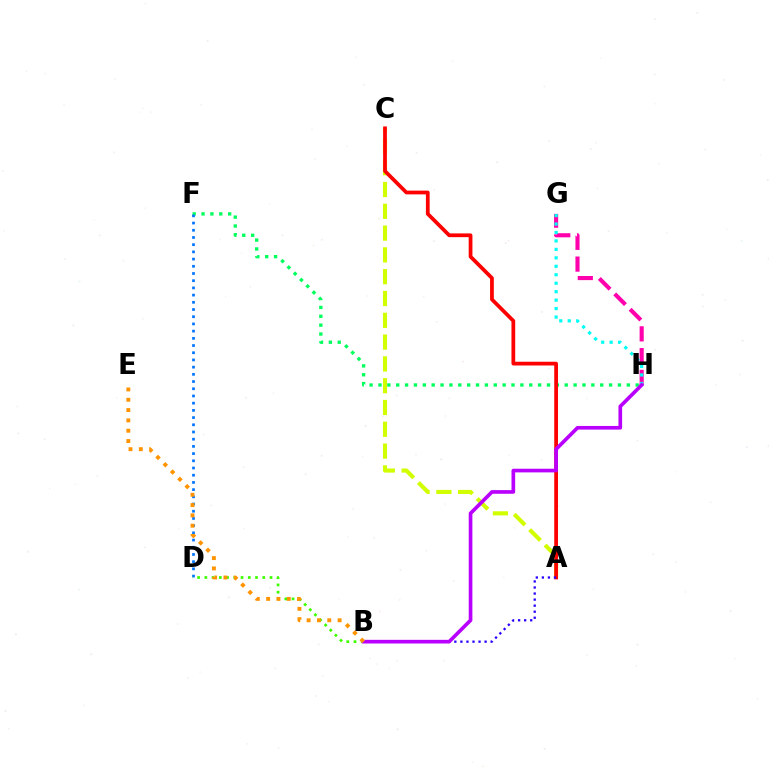{('F', 'H'): [{'color': '#00ff5c', 'line_style': 'dotted', 'thickness': 2.41}], ('A', 'C'): [{'color': '#d1ff00', 'line_style': 'dashed', 'thickness': 2.96}, {'color': '#ff0000', 'line_style': 'solid', 'thickness': 2.7}], ('D', 'F'): [{'color': '#0074ff', 'line_style': 'dotted', 'thickness': 1.96}], ('G', 'H'): [{'color': '#ff00ac', 'line_style': 'dashed', 'thickness': 2.96}, {'color': '#00fff6', 'line_style': 'dotted', 'thickness': 2.3}], ('B', 'D'): [{'color': '#3dff00', 'line_style': 'dotted', 'thickness': 1.97}], ('A', 'B'): [{'color': '#2500ff', 'line_style': 'dotted', 'thickness': 1.64}], ('B', 'H'): [{'color': '#b900ff', 'line_style': 'solid', 'thickness': 2.64}], ('B', 'E'): [{'color': '#ff9400', 'line_style': 'dotted', 'thickness': 2.8}]}